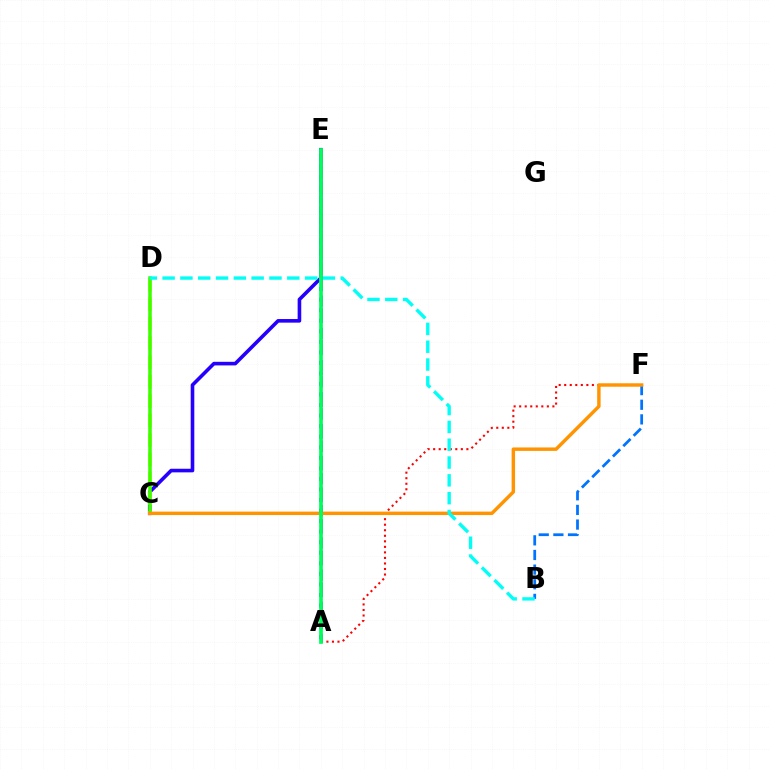{('B', 'F'): [{'color': '#0074ff', 'line_style': 'dashed', 'thickness': 1.99}], ('A', 'F'): [{'color': '#ff0000', 'line_style': 'dotted', 'thickness': 1.5}], ('C', 'E'): [{'color': '#2500ff', 'line_style': 'solid', 'thickness': 2.6}], ('C', 'D'): [{'color': '#d1ff00', 'line_style': 'dashed', 'thickness': 2.64}, {'color': '#3dff00', 'line_style': 'solid', 'thickness': 2.54}], ('A', 'E'): [{'color': '#ff00ac', 'line_style': 'dashed', 'thickness': 2.19}, {'color': '#b900ff', 'line_style': 'dotted', 'thickness': 2.87}, {'color': '#00ff5c', 'line_style': 'solid', 'thickness': 2.68}], ('C', 'F'): [{'color': '#ff9400', 'line_style': 'solid', 'thickness': 2.47}], ('B', 'D'): [{'color': '#00fff6', 'line_style': 'dashed', 'thickness': 2.42}]}